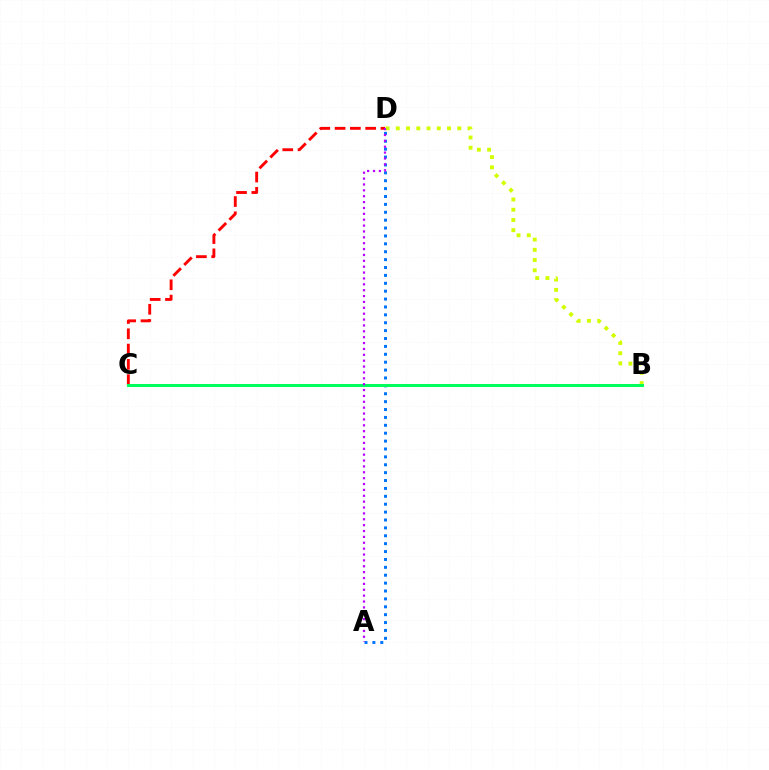{('C', 'D'): [{'color': '#ff0000', 'line_style': 'dashed', 'thickness': 2.08}], ('A', 'D'): [{'color': '#0074ff', 'line_style': 'dotted', 'thickness': 2.14}, {'color': '#b900ff', 'line_style': 'dotted', 'thickness': 1.6}], ('B', 'D'): [{'color': '#d1ff00', 'line_style': 'dotted', 'thickness': 2.78}], ('B', 'C'): [{'color': '#00ff5c', 'line_style': 'solid', 'thickness': 2.17}]}